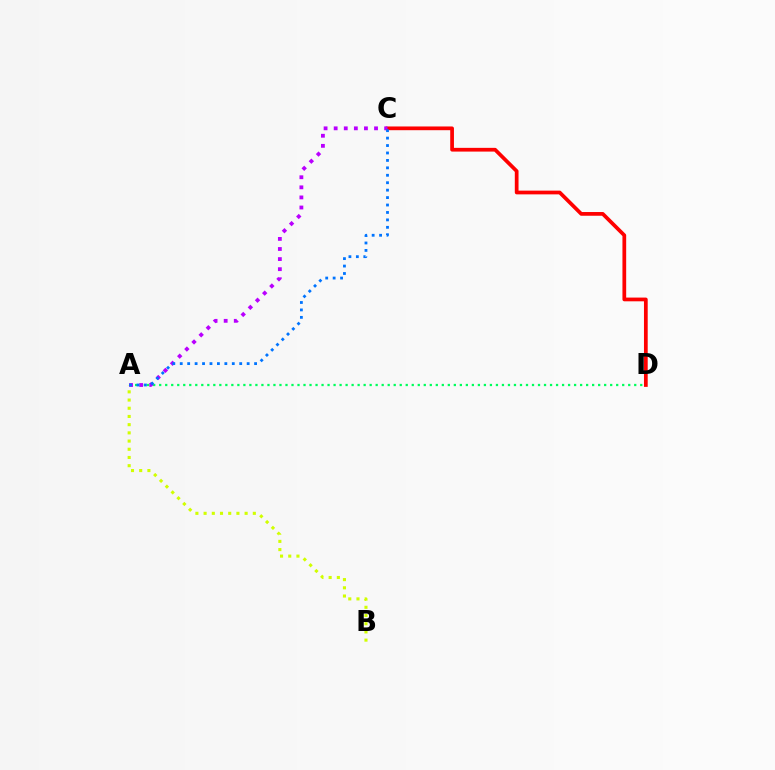{('C', 'D'): [{'color': '#ff0000', 'line_style': 'solid', 'thickness': 2.69}], ('A', 'D'): [{'color': '#00ff5c', 'line_style': 'dotted', 'thickness': 1.63}], ('A', 'B'): [{'color': '#d1ff00', 'line_style': 'dotted', 'thickness': 2.23}], ('A', 'C'): [{'color': '#b900ff', 'line_style': 'dotted', 'thickness': 2.74}, {'color': '#0074ff', 'line_style': 'dotted', 'thickness': 2.02}]}